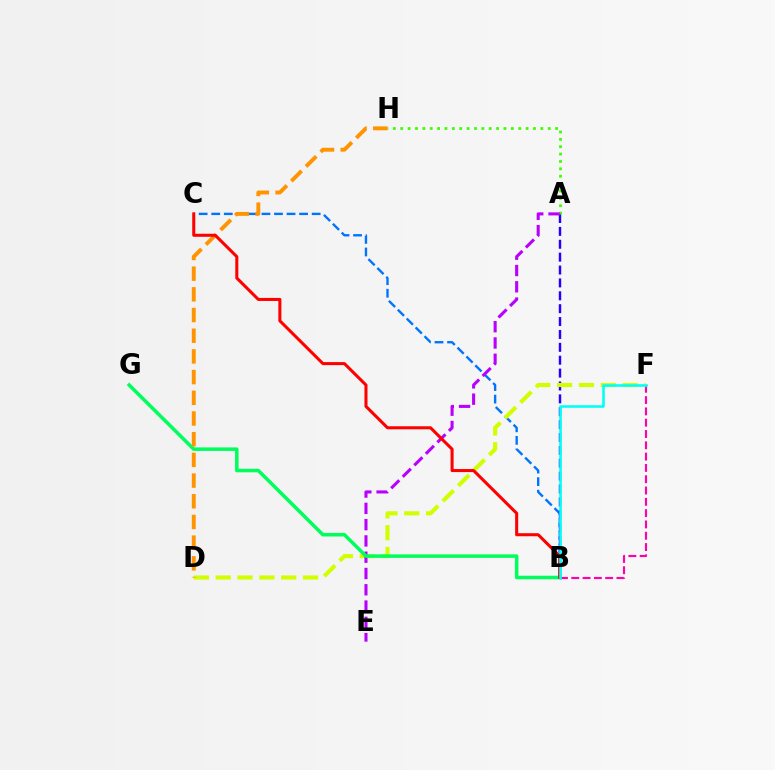{('B', 'C'): [{'color': '#0074ff', 'line_style': 'dashed', 'thickness': 1.71}, {'color': '#ff0000', 'line_style': 'solid', 'thickness': 2.19}], ('B', 'F'): [{'color': '#ff00ac', 'line_style': 'dashed', 'thickness': 1.54}, {'color': '#00fff6', 'line_style': 'solid', 'thickness': 1.86}], ('A', 'B'): [{'color': '#2500ff', 'line_style': 'dashed', 'thickness': 1.75}], ('A', 'H'): [{'color': '#3dff00', 'line_style': 'dotted', 'thickness': 2.0}], ('D', 'F'): [{'color': '#d1ff00', 'line_style': 'dashed', 'thickness': 2.97}], ('A', 'E'): [{'color': '#b900ff', 'line_style': 'dashed', 'thickness': 2.21}], ('B', 'G'): [{'color': '#00ff5c', 'line_style': 'solid', 'thickness': 2.54}], ('D', 'H'): [{'color': '#ff9400', 'line_style': 'dashed', 'thickness': 2.81}]}